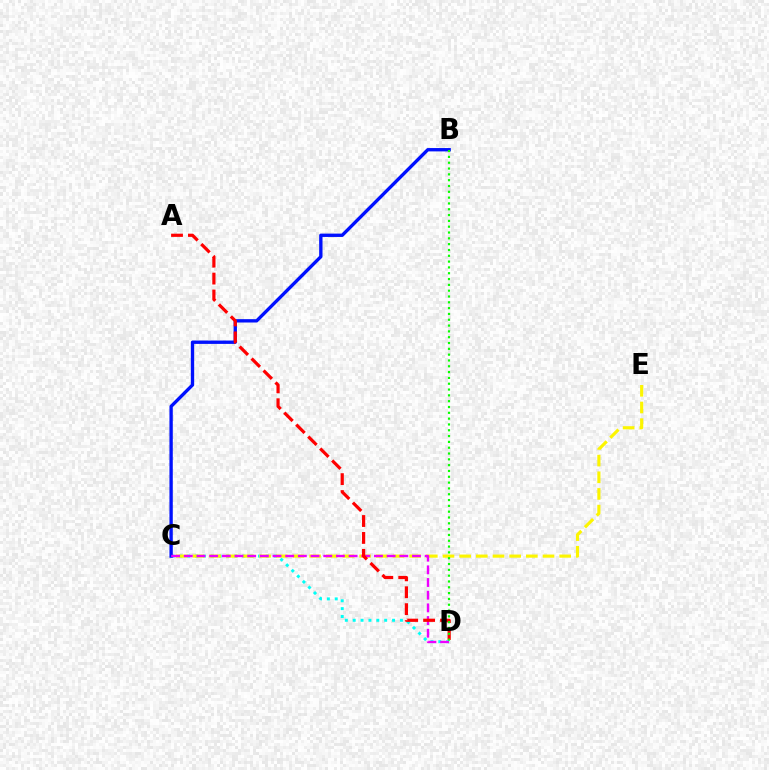{('C', 'D'): [{'color': '#00fff6', 'line_style': 'dotted', 'thickness': 2.14}, {'color': '#ee00ff', 'line_style': 'dashed', 'thickness': 1.72}], ('B', 'C'): [{'color': '#0010ff', 'line_style': 'solid', 'thickness': 2.41}], ('C', 'E'): [{'color': '#fcf500', 'line_style': 'dashed', 'thickness': 2.26}], ('A', 'D'): [{'color': '#ff0000', 'line_style': 'dashed', 'thickness': 2.3}], ('B', 'D'): [{'color': '#08ff00', 'line_style': 'dotted', 'thickness': 1.58}]}